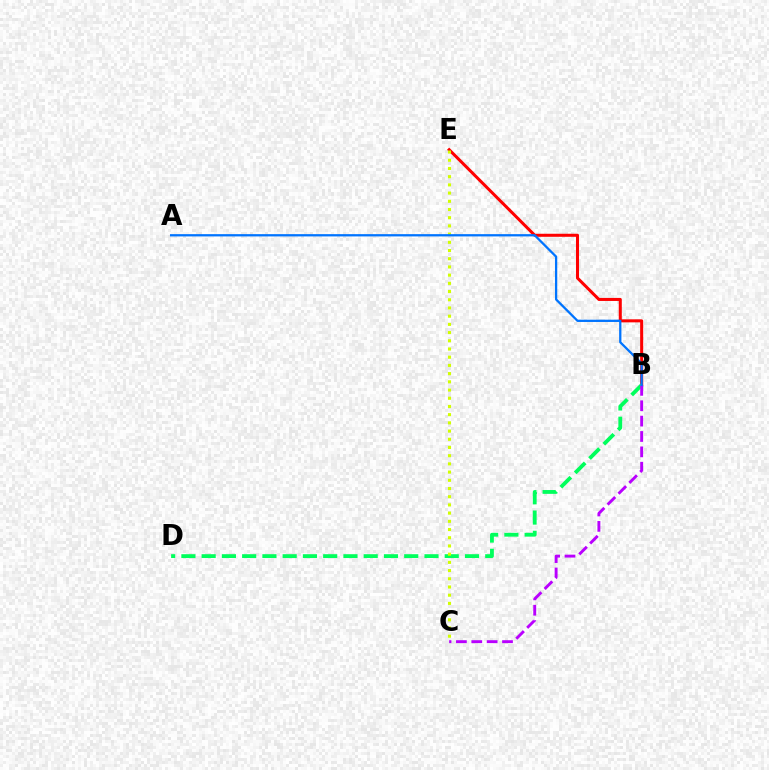{('B', 'E'): [{'color': '#ff0000', 'line_style': 'solid', 'thickness': 2.19}], ('B', 'D'): [{'color': '#00ff5c', 'line_style': 'dashed', 'thickness': 2.75}], ('C', 'E'): [{'color': '#d1ff00', 'line_style': 'dotted', 'thickness': 2.23}], ('B', 'C'): [{'color': '#b900ff', 'line_style': 'dashed', 'thickness': 2.09}], ('A', 'B'): [{'color': '#0074ff', 'line_style': 'solid', 'thickness': 1.64}]}